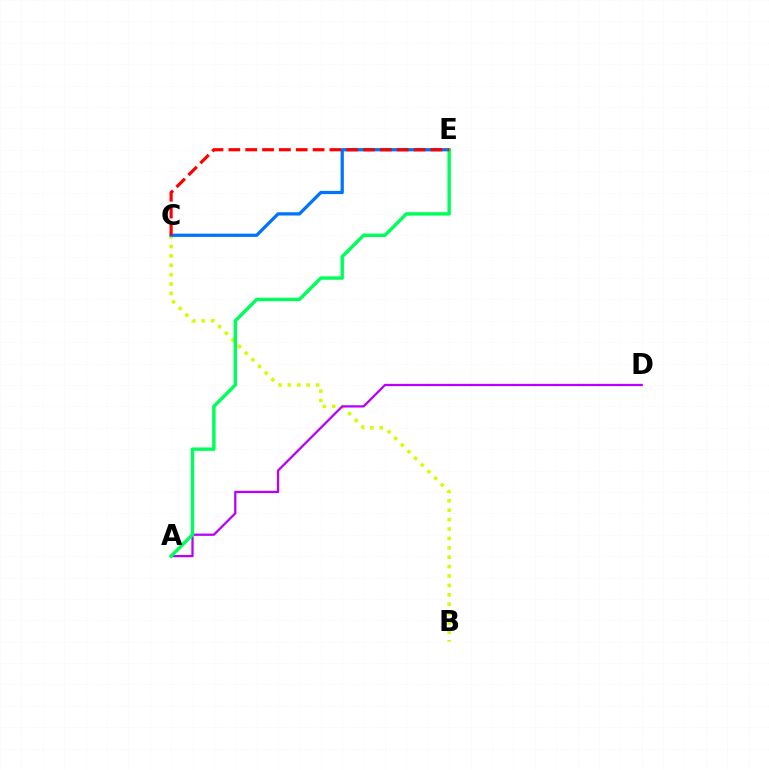{('B', 'C'): [{'color': '#d1ff00', 'line_style': 'dotted', 'thickness': 2.55}], ('A', 'D'): [{'color': '#b900ff', 'line_style': 'solid', 'thickness': 1.64}], ('C', 'E'): [{'color': '#0074ff', 'line_style': 'solid', 'thickness': 2.34}, {'color': '#ff0000', 'line_style': 'dashed', 'thickness': 2.29}], ('A', 'E'): [{'color': '#00ff5c', 'line_style': 'solid', 'thickness': 2.48}]}